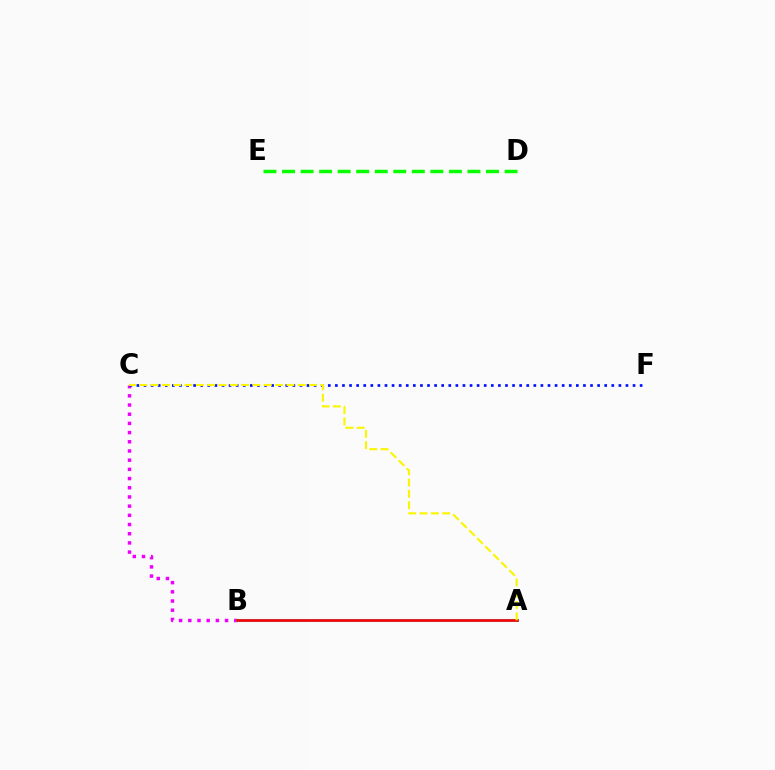{('B', 'C'): [{'color': '#ee00ff', 'line_style': 'dotted', 'thickness': 2.5}], ('C', 'F'): [{'color': '#0010ff', 'line_style': 'dotted', 'thickness': 1.93}], ('A', 'B'): [{'color': '#00fff6', 'line_style': 'solid', 'thickness': 2.19}, {'color': '#ff0000', 'line_style': 'solid', 'thickness': 1.94}], ('D', 'E'): [{'color': '#08ff00', 'line_style': 'dashed', 'thickness': 2.52}], ('A', 'C'): [{'color': '#fcf500', 'line_style': 'dashed', 'thickness': 1.54}]}